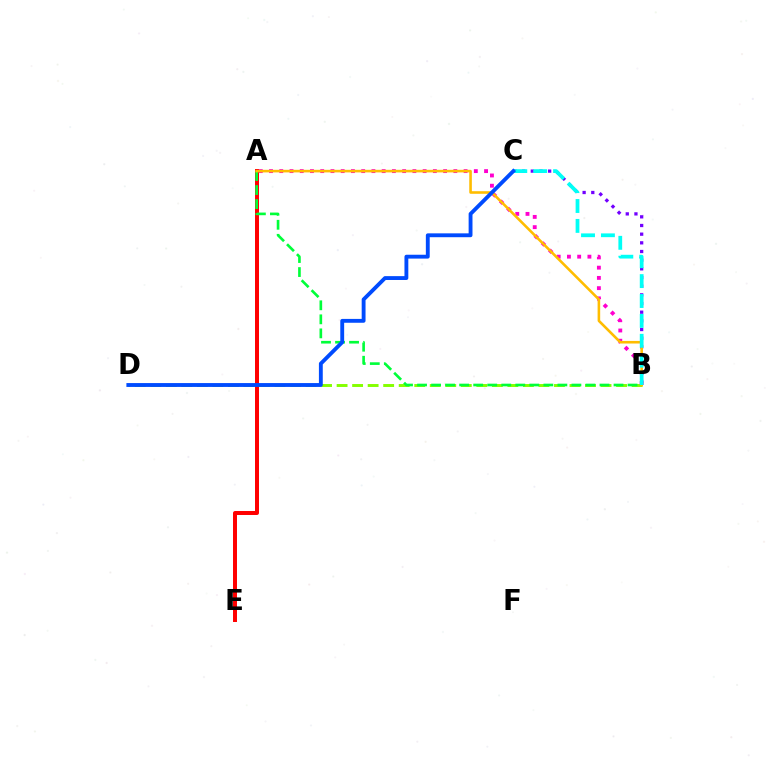{('B', 'C'): [{'color': '#7200ff', 'line_style': 'dotted', 'thickness': 2.36}, {'color': '#00fff6', 'line_style': 'dashed', 'thickness': 2.7}], ('B', 'D'): [{'color': '#84ff00', 'line_style': 'dashed', 'thickness': 2.11}], ('A', 'E'): [{'color': '#ff0000', 'line_style': 'solid', 'thickness': 2.86}], ('A', 'B'): [{'color': '#00ff39', 'line_style': 'dashed', 'thickness': 1.91}, {'color': '#ff00cf', 'line_style': 'dotted', 'thickness': 2.78}, {'color': '#ffbd00', 'line_style': 'solid', 'thickness': 1.87}], ('C', 'D'): [{'color': '#004bff', 'line_style': 'solid', 'thickness': 2.78}]}